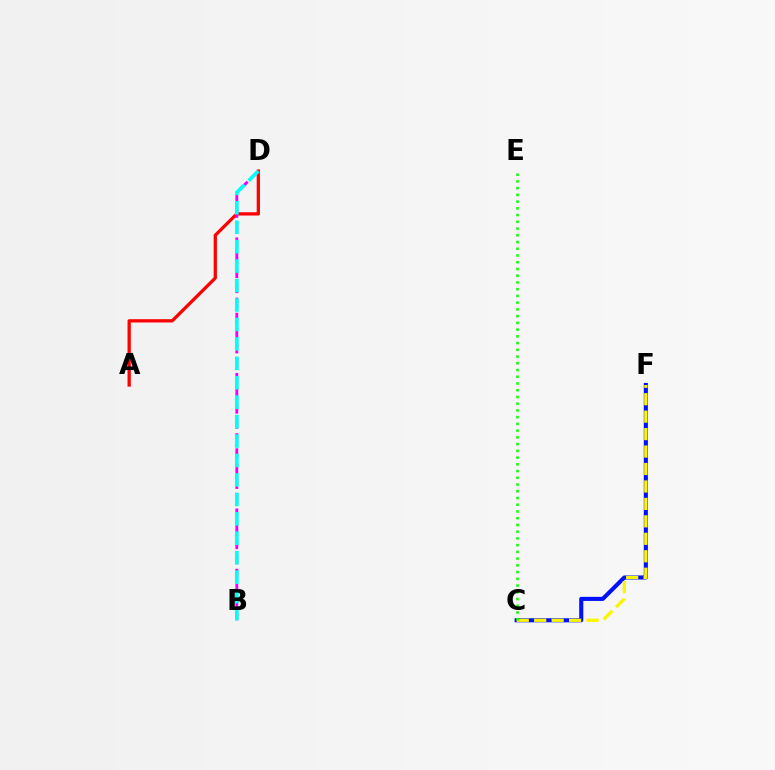{('A', 'D'): [{'color': '#ff0000', 'line_style': 'solid', 'thickness': 2.36}], ('C', 'F'): [{'color': '#0010ff', 'line_style': 'solid', 'thickness': 2.94}, {'color': '#fcf500', 'line_style': 'dashed', 'thickness': 2.37}], ('B', 'D'): [{'color': '#ee00ff', 'line_style': 'dashed', 'thickness': 2.05}, {'color': '#00fff6', 'line_style': 'dashed', 'thickness': 2.64}], ('C', 'E'): [{'color': '#08ff00', 'line_style': 'dotted', 'thickness': 1.83}]}